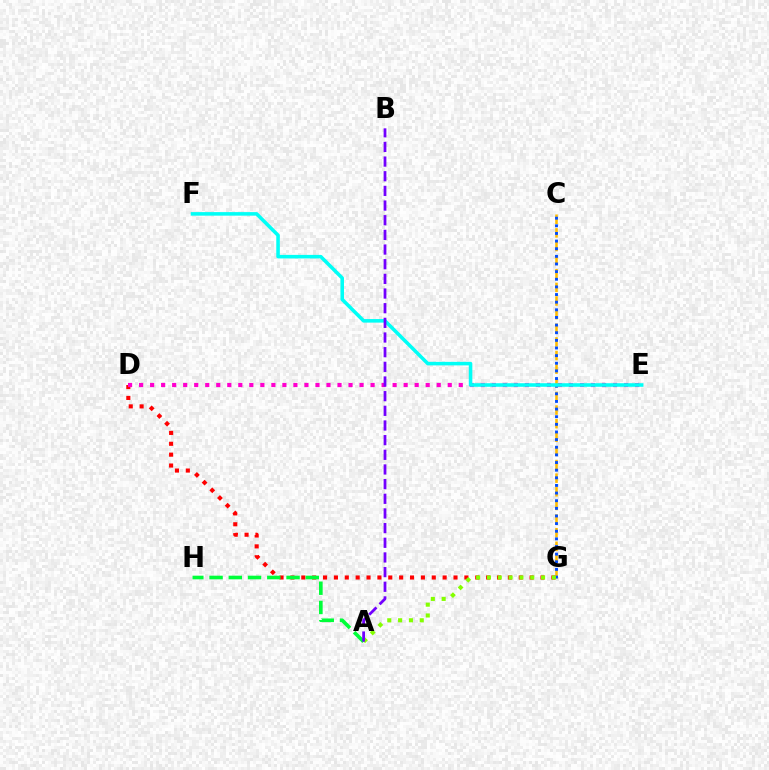{('D', 'G'): [{'color': '#ff0000', 'line_style': 'dotted', 'thickness': 2.95}], ('D', 'E'): [{'color': '#ff00cf', 'line_style': 'dotted', 'thickness': 2.99}], ('C', 'G'): [{'color': '#ffbd00', 'line_style': 'dashed', 'thickness': 1.85}, {'color': '#004bff', 'line_style': 'dotted', 'thickness': 2.07}], ('A', 'G'): [{'color': '#84ff00', 'line_style': 'dotted', 'thickness': 2.94}], ('A', 'H'): [{'color': '#00ff39', 'line_style': 'dashed', 'thickness': 2.61}], ('E', 'F'): [{'color': '#00fff6', 'line_style': 'solid', 'thickness': 2.56}], ('A', 'B'): [{'color': '#7200ff', 'line_style': 'dashed', 'thickness': 1.99}]}